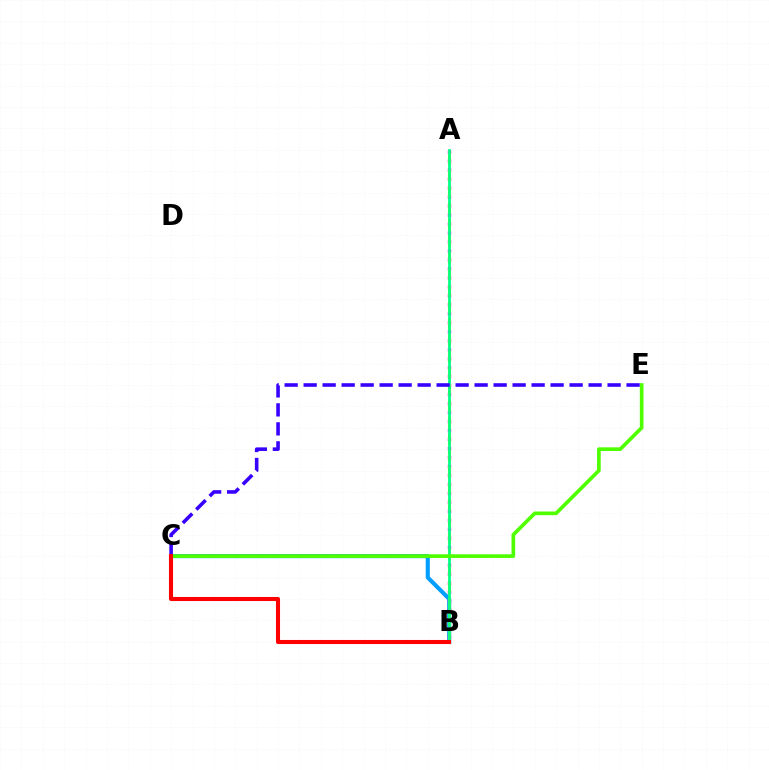{('B', 'C'): [{'color': '#009eff', 'line_style': 'solid', 'thickness': 2.95}, {'color': '#ff0000', 'line_style': 'solid', 'thickness': 2.94}], ('A', 'B'): [{'color': '#ff00ed', 'line_style': 'dotted', 'thickness': 2.44}, {'color': '#ffd500', 'line_style': 'dashed', 'thickness': 2.24}, {'color': '#00ff86', 'line_style': 'solid', 'thickness': 1.98}], ('C', 'E'): [{'color': '#4fff00', 'line_style': 'solid', 'thickness': 2.64}, {'color': '#3700ff', 'line_style': 'dashed', 'thickness': 2.58}]}